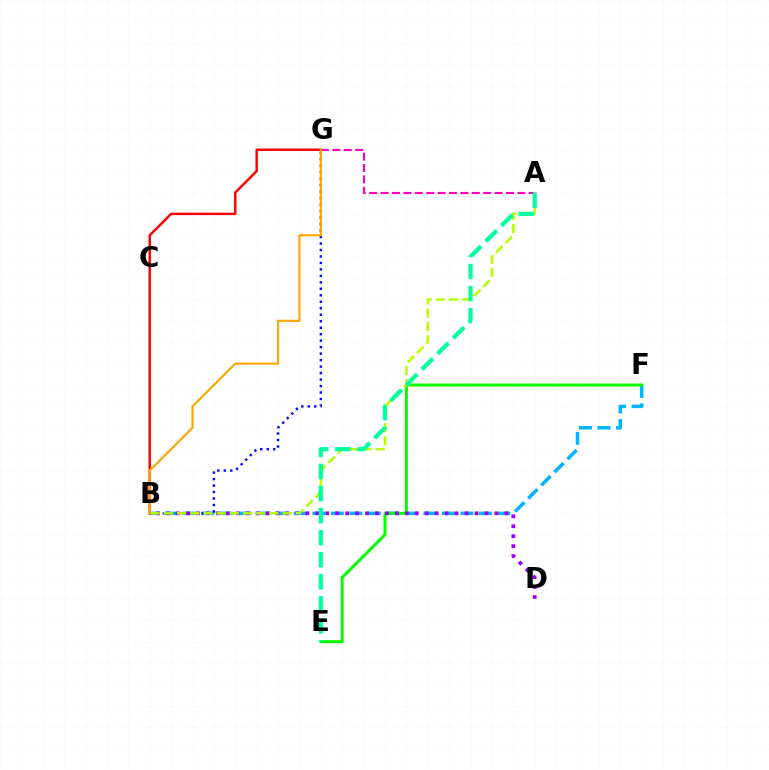{('B', 'F'): [{'color': '#00b5ff', 'line_style': 'dashed', 'thickness': 2.51}], ('A', 'G'): [{'color': '#ff00bd', 'line_style': 'dashed', 'thickness': 1.55}], ('E', 'F'): [{'color': '#08ff00', 'line_style': 'solid', 'thickness': 2.17}], ('B', 'G'): [{'color': '#0010ff', 'line_style': 'dotted', 'thickness': 1.76}, {'color': '#ff0000', 'line_style': 'solid', 'thickness': 1.76}, {'color': '#ffa500', 'line_style': 'solid', 'thickness': 1.53}], ('B', 'D'): [{'color': '#9b00ff', 'line_style': 'dotted', 'thickness': 2.7}], ('A', 'B'): [{'color': '#b3ff00', 'line_style': 'dashed', 'thickness': 1.79}], ('A', 'E'): [{'color': '#00ff9d', 'line_style': 'dashed', 'thickness': 3.0}]}